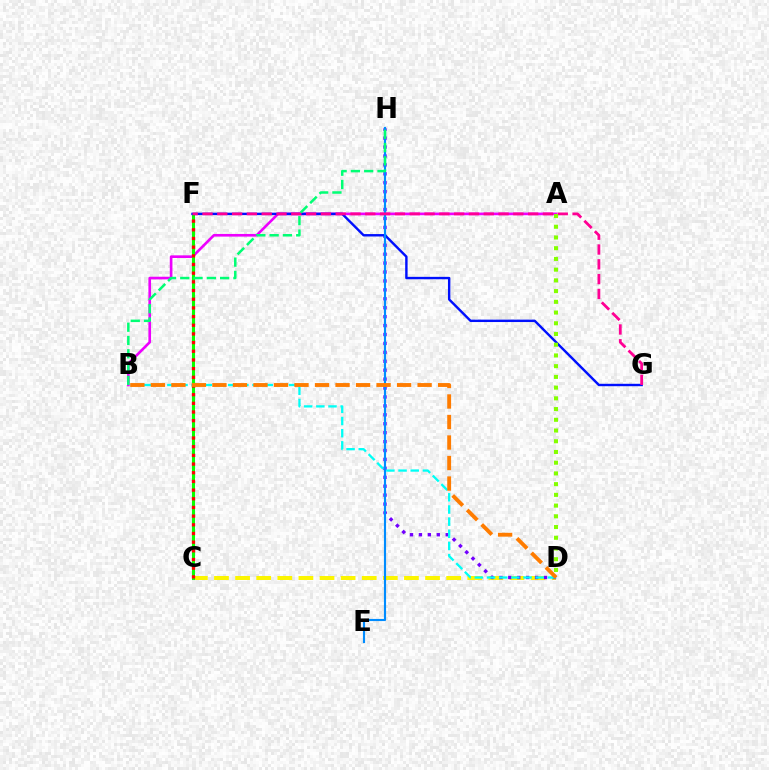{('A', 'B'): [{'color': '#ee00ff', 'line_style': 'solid', 'thickness': 1.91}], ('C', 'D'): [{'color': '#fcf500', 'line_style': 'dashed', 'thickness': 2.87}], ('D', 'H'): [{'color': '#7200ff', 'line_style': 'dotted', 'thickness': 2.42}], ('C', 'F'): [{'color': '#08ff00', 'line_style': 'solid', 'thickness': 2.21}, {'color': '#ff0000', 'line_style': 'dotted', 'thickness': 2.36}], ('B', 'D'): [{'color': '#00fff6', 'line_style': 'dashed', 'thickness': 1.65}, {'color': '#ff7c00', 'line_style': 'dashed', 'thickness': 2.79}], ('F', 'G'): [{'color': '#0010ff', 'line_style': 'solid', 'thickness': 1.74}, {'color': '#ff0094', 'line_style': 'dashed', 'thickness': 2.01}], ('E', 'H'): [{'color': '#008cff', 'line_style': 'solid', 'thickness': 1.54}], ('B', 'H'): [{'color': '#00ff74', 'line_style': 'dashed', 'thickness': 1.81}], ('A', 'D'): [{'color': '#84ff00', 'line_style': 'dotted', 'thickness': 2.91}]}